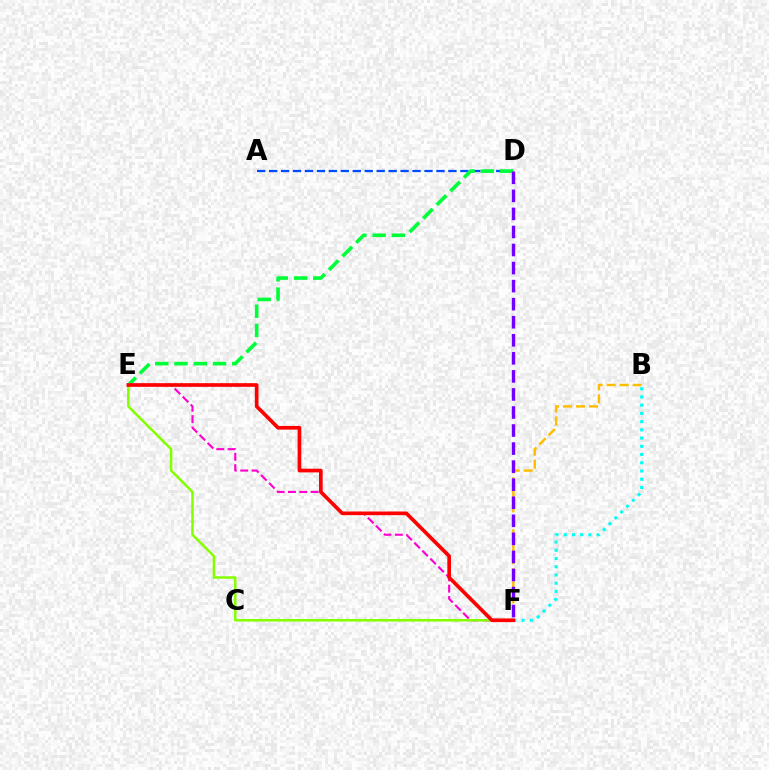{('E', 'F'): [{'color': '#ff00cf', 'line_style': 'dashed', 'thickness': 1.54}, {'color': '#84ff00', 'line_style': 'solid', 'thickness': 1.81}, {'color': '#ff0000', 'line_style': 'solid', 'thickness': 2.64}], ('B', 'F'): [{'color': '#ffbd00', 'line_style': 'dashed', 'thickness': 1.77}, {'color': '#00fff6', 'line_style': 'dotted', 'thickness': 2.23}], ('A', 'D'): [{'color': '#004bff', 'line_style': 'dashed', 'thickness': 1.62}], ('D', 'E'): [{'color': '#00ff39', 'line_style': 'dashed', 'thickness': 2.62}], ('D', 'F'): [{'color': '#7200ff', 'line_style': 'dashed', 'thickness': 2.45}]}